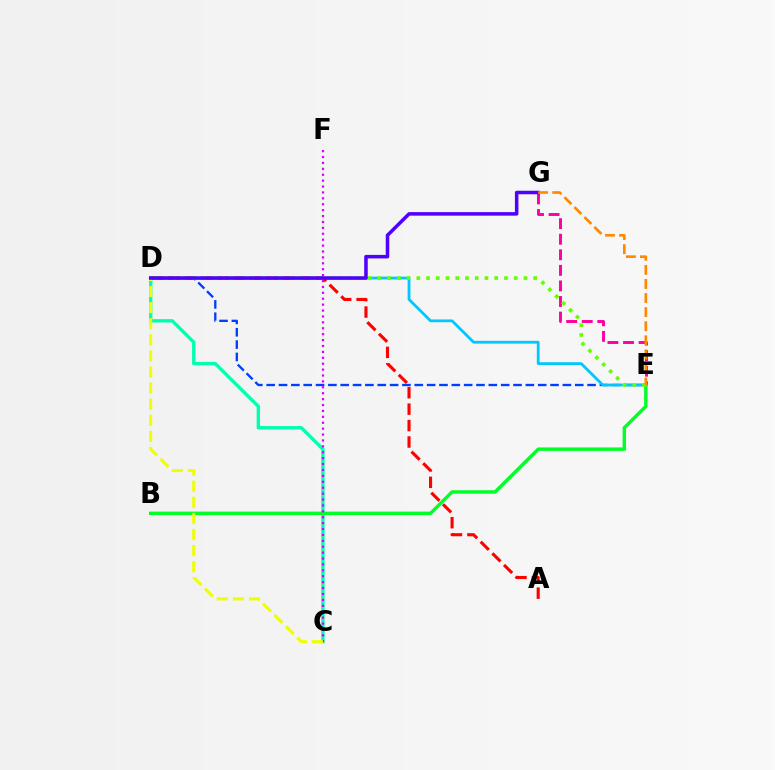{('D', 'E'): [{'color': '#003fff', 'line_style': 'dashed', 'thickness': 1.68}, {'color': '#00c7ff', 'line_style': 'solid', 'thickness': 2.01}, {'color': '#66ff00', 'line_style': 'dotted', 'thickness': 2.65}], ('C', 'D'): [{'color': '#00ffaf', 'line_style': 'solid', 'thickness': 2.43}, {'color': '#eeff00', 'line_style': 'dashed', 'thickness': 2.18}], ('E', 'G'): [{'color': '#ff00a0', 'line_style': 'dashed', 'thickness': 2.12}, {'color': '#ff8800', 'line_style': 'dashed', 'thickness': 1.91}], ('A', 'D'): [{'color': '#ff0000', 'line_style': 'dashed', 'thickness': 2.23}], ('B', 'E'): [{'color': '#00ff27', 'line_style': 'solid', 'thickness': 2.46}], ('C', 'F'): [{'color': '#d600ff', 'line_style': 'dotted', 'thickness': 1.6}], ('D', 'G'): [{'color': '#4f00ff', 'line_style': 'solid', 'thickness': 2.54}]}